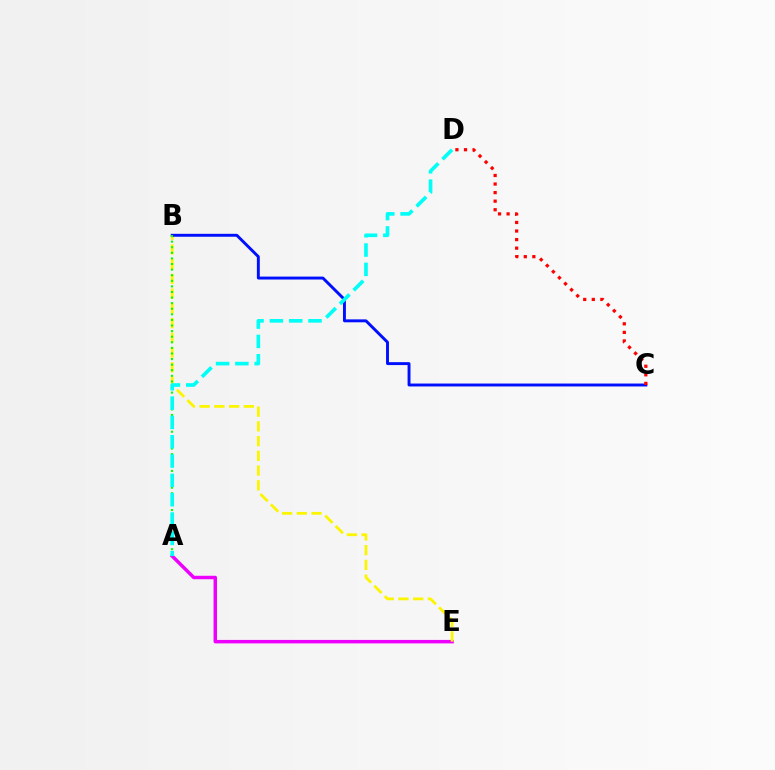{('A', 'E'): [{'color': '#ee00ff', 'line_style': 'solid', 'thickness': 2.49}], ('B', 'E'): [{'color': '#fcf500', 'line_style': 'dashed', 'thickness': 2.0}], ('B', 'C'): [{'color': '#0010ff', 'line_style': 'solid', 'thickness': 2.11}], ('A', 'B'): [{'color': '#08ff00', 'line_style': 'dotted', 'thickness': 1.52}], ('A', 'D'): [{'color': '#00fff6', 'line_style': 'dashed', 'thickness': 2.62}], ('C', 'D'): [{'color': '#ff0000', 'line_style': 'dotted', 'thickness': 2.33}]}